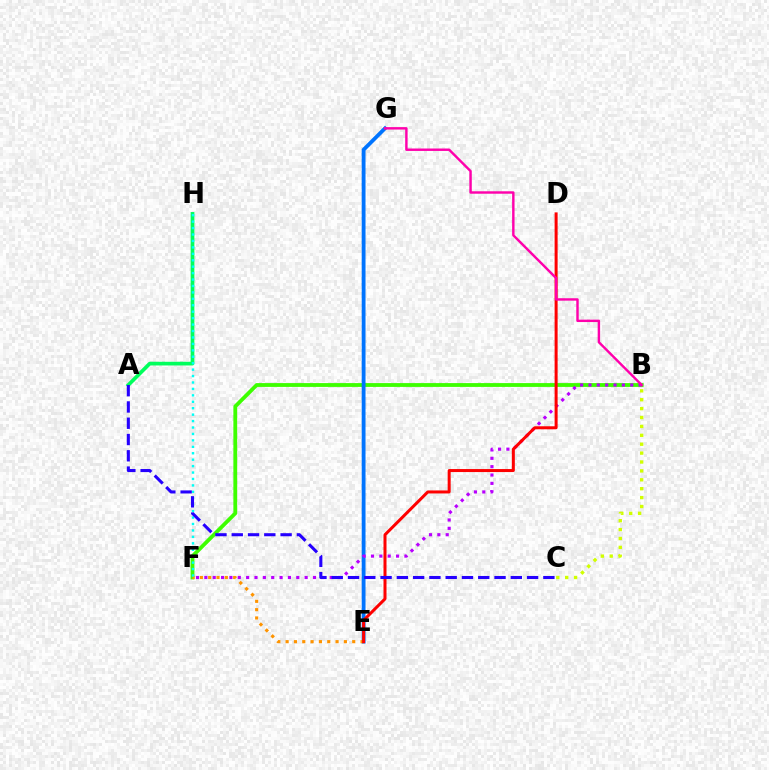{('B', 'F'): [{'color': '#3dff00', 'line_style': 'solid', 'thickness': 2.74}, {'color': '#b900ff', 'line_style': 'dotted', 'thickness': 2.27}], ('E', 'G'): [{'color': '#0074ff', 'line_style': 'solid', 'thickness': 2.75}], ('A', 'H'): [{'color': '#00ff5c', 'line_style': 'solid', 'thickness': 2.67}], ('E', 'F'): [{'color': '#ff9400', 'line_style': 'dotted', 'thickness': 2.26}], ('D', 'E'): [{'color': '#ff0000', 'line_style': 'solid', 'thickness': 2.17}], ('F', 'H'): [{'color': '#00fff6', 'line_style': 'dotted', 'thickness': 1.75}], ('B', 'G'): [{'color': '#ff00ac', 'line_style': 'solid', 'thickness': 1.75}], ('B', 'C'): [{'color': '#d1ff00', 'line_style': 'dotted', 'thickness': 2.42}], ('A', 'C'): [{'color': '#2500ff', 'line_style': 'dashed', 'thickness': 2.21}]}